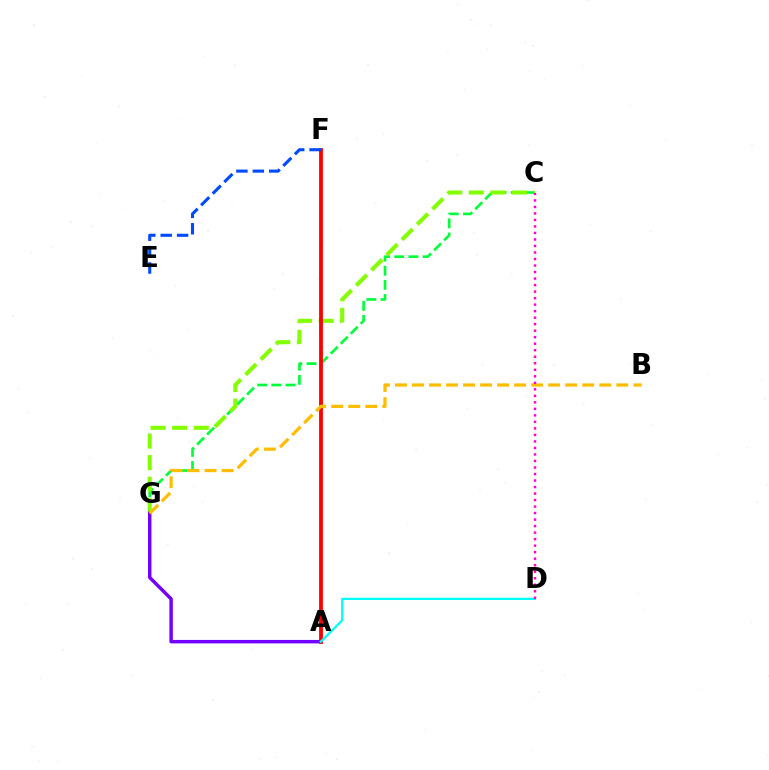{('C', 'G'): [{'color': '#00ff39', 'line_style': 'dashed', 'thickness': 1.92}, {'color': '#84ff00', 'line_style': 'dashed', 'thickness': 2.93}], ('A', 'G'): [{'color': '#7200ff', 'line_style': 'solid', 'thickness': 2.48}], ('A', 'F'): [{'color': '#ff0000', 'line_style': 'solid', 'thickness': 2.75}], ('B', 'G'): [{'color': '#ffbd00', 'line_style': 'dashed', 'thickness': 2.31}], ('A', 'D'): [{'color': '#00fff6', 'line_style': 'solid', 'thickness': 1.64}], ('E', 'F'): [{'color': '#004bff', 'line_style': 'dashed', 'thickness': 2.23}], ('C', 'D'): [{'color': '#ff00cf', 'line_style': 'dotted', 'thickness': 1.77}]}